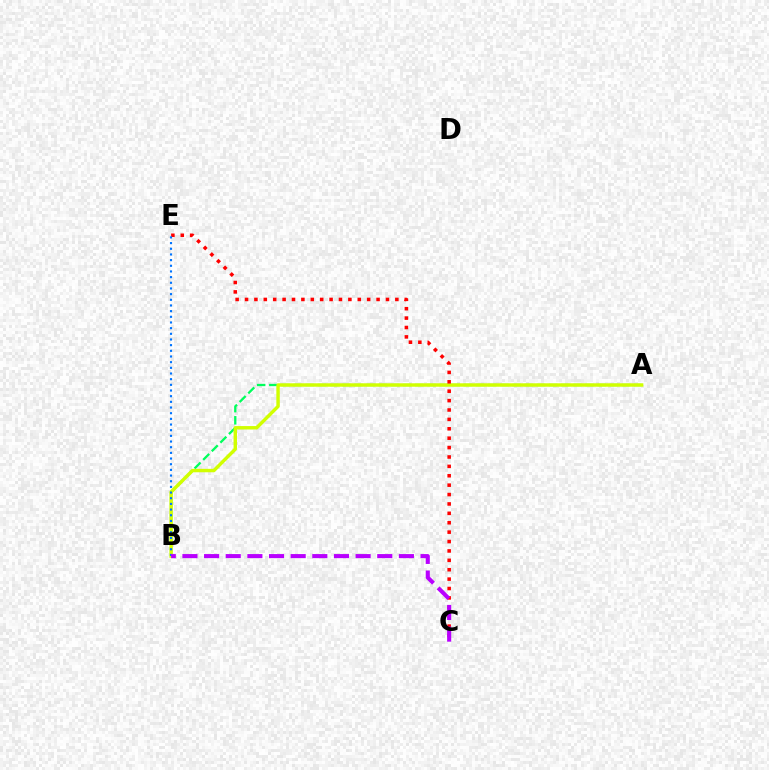{('A', 'B'): [{'color': '#00ff5c', 'line_style': 'dashed', 'thickness': 1.65}, {'color': '#d1ff00', 'line_style': 'solid', 'thickness': 2.47}], ('C', 'E'): [{'color': '#ff0000', 'line_style': 'dotted', 'thickness': 2.55}], ('B', 'E'): [{'color': '#0074ff', 'line_style': 'dotted', 'thickness': 1.54}], ('B', 'C'): [{'color': '#b900ff', 'line_style': 'dashed', 'thickness': 2.94}]}